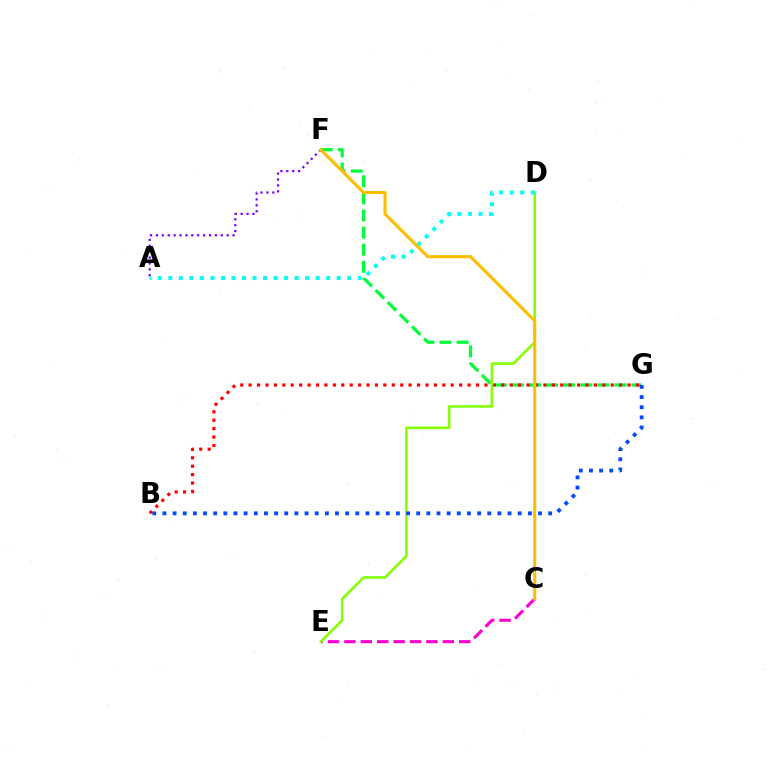{('C', 'E'): [{'color': '#ff00cf', 'line_style': 'dashed', 'thickness': 2.23}], ('F', 'G'): [{'color': '#00ff39', 'line_style': 'dashed', 'thickness': 2.32}], ('B', 'G'): [{'color': '#ff0000', 'line_style': 'dotted', 'thickness': 2.29}, {'color': '#004bff', 'line_style': 'dotted', 'thickness': 2.76}], ('A', 'F'): [{'color': '#7200ff', 'line_style': 'dotted', 'thickness': 1.6}], ('D', 'E'): [{'color': '#84ff00', 'line_style': 'solid', 'thickness': 1.87}], ('A', 'D'): [{'color': '#00fff6', 'line_style': 'dotted', 'thickness': 2.86}], ('C', 'F'): [{'color': '#ffbd00', 'line_style': 'solid', 'thickness': 2.22}]}